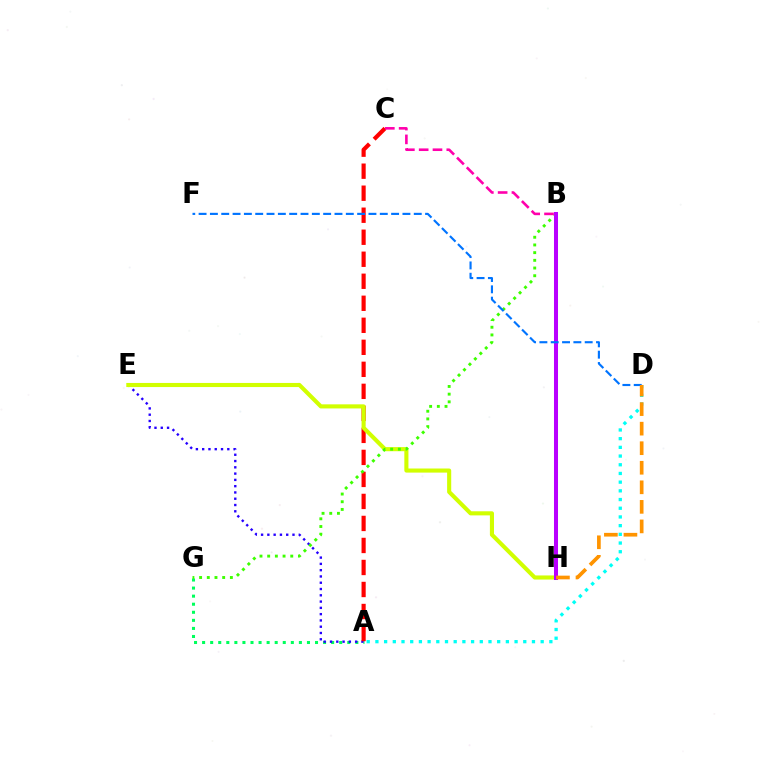{('A', 'G'): [{'color': '#00ff5c', 'line_style': 'dotted', 'thickness': 2.19}], ('A', 'E'): [{'color': '#2500ff', 'line_style': 'dotted', 'thickness': 1.71}], ('A', 'C'): [{'color': '#ff0000', 'line_style': 'dashed', 'thickness': 2.99}], ('A', 'D'): [{'color': '#00fff6', 'line_style': 'dotted', 'thickness': 2.36}], ('E', 'H'): [{'color': '#d1ff00', 'line_style': 'solid', 'thickness': 2.95}], ('B', 'G'): [{'color': '#3dff00', 'line_style': 'dotted', 'thickness': 2.09}], ('B', 'H'): [{'color': '#b900ff', 'line_style': 'solid', 'thickness': 2.9}], ('D', 'F'): [{'color': '#0074ff', 'line_style': 'dashed', 'thickness': 1.54}], ('B', 'C'): [{'color': '#ff00ac', 'line_style': 'dashed', 'thickness': 1.88}], ('D', 'H'): [{'color': '#ff9400', 'line_style': 'dashed', 'thickness': 2.66}]}